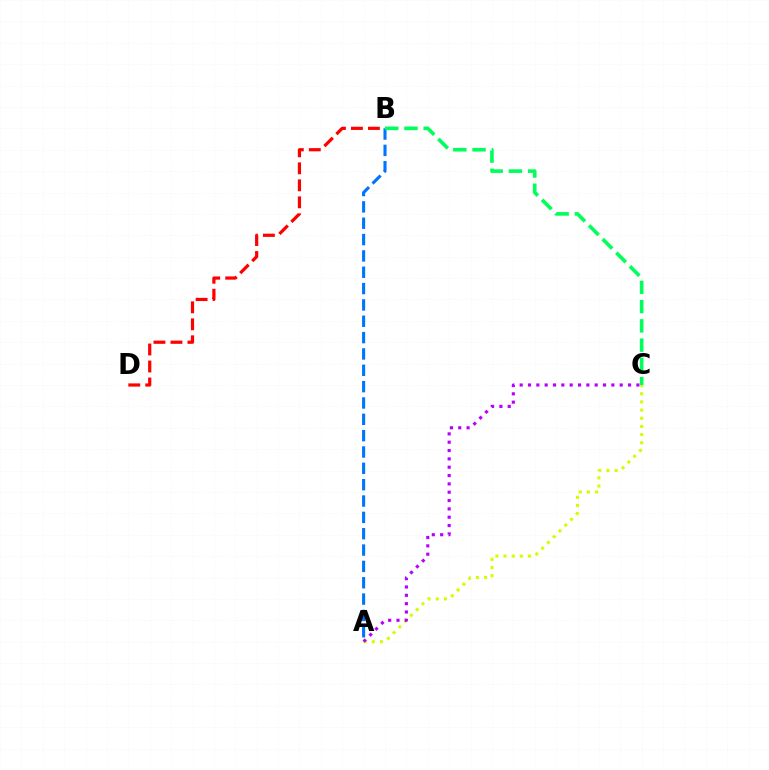{('A', 'B'): [{'color': '#0074ff', 'line_style': 'dashed', 'thickness': 2.22}], ('B', 'C'): [{'color': '#00ff5c', 'line_style': 'dashed', 'thickness': 2.61}], ('A', 'C'): [{'color': '#d1ff00', 'line_style': 'dotted', 'thickness': 2.22}, {'color': '#b900ff', 'line_style': 'dotted', 'thickness': 2.26}], ('B', 'D'): [{'color': '#ff0000', 'line_style': 'dashed', 'thickness': 2.31}]}